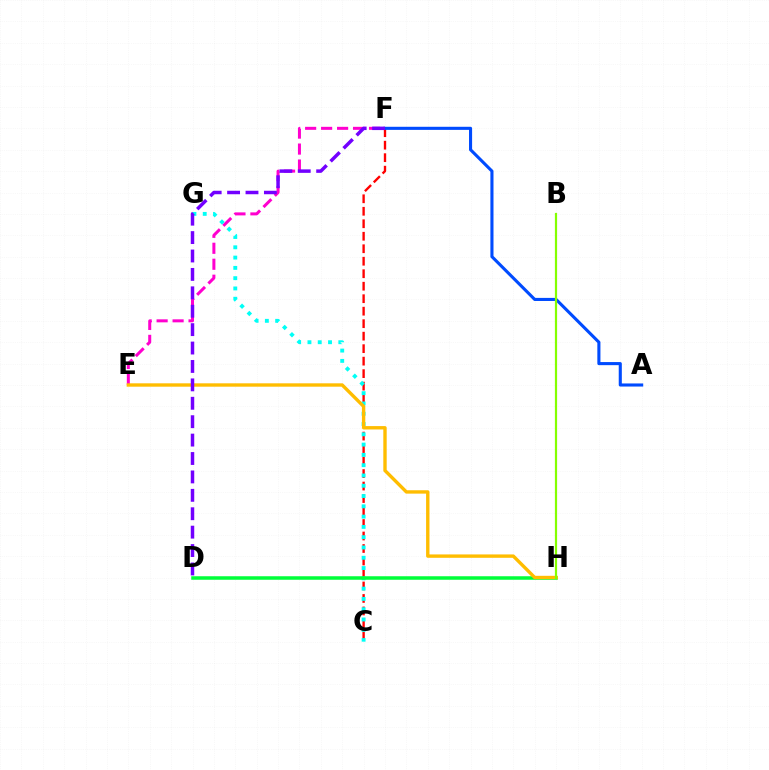{('C', 'F'): [{'color': '#ff0000', 'line_style': 'dashed', 'thickness': 1.7}], ('E', 'F'): [{'color': '#ff00cf', 'line_style': 'dashed', 'thickness': 2.17}], ('A', 'F'): [{'color': '#004bff', 'line_style': 'solid', 'thickness': 2.23}], ('C', 'G'): [{'color': '#00fff6', 'line_style': 'dotted', 'thickness': 2.8}], ('D', 'H'): [{'color': '#00ff39', 'line_style': 'solid', 'thickness': 2.53}], ('E', 'H'): [{'color': '#ffbd00', 'line_style': 'solid', 'thickness': 2.43}], ('D', 'F'): [{'color': '#7200ff', 'line_style': 'dashed', 'thickness': 2.5}], ('B', 'H'): [{'color': '#84ff00', 'line_style': 'solid', 'thickness': 1.59}]}